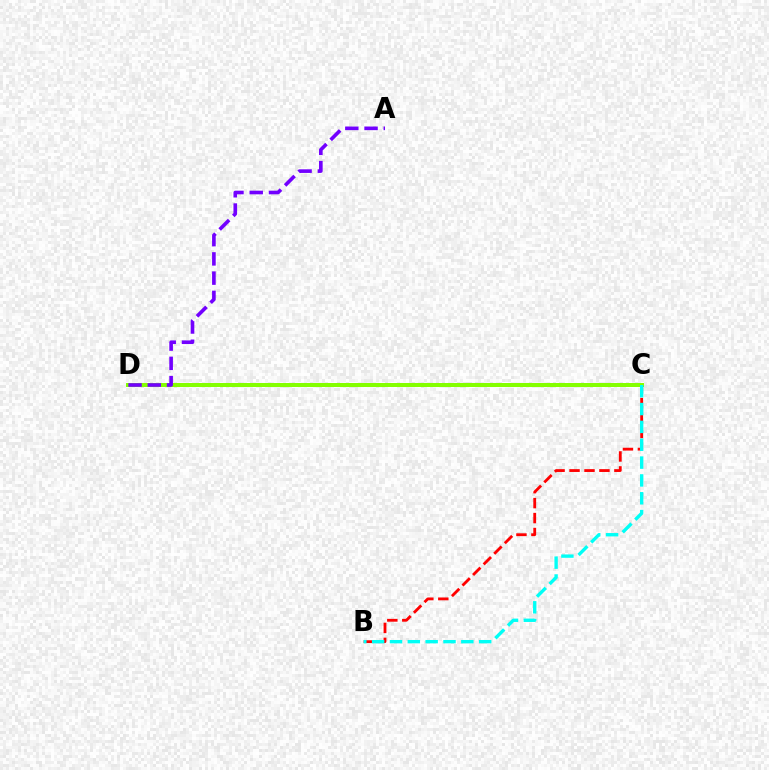{('C', 'D'): [{'color': '#84ff00', 'line_style': 'solid', 'thickness': 2.87}], ('B', 'C'): [{'color': '#ff0000', 'line_style': 'dashed', 'thickness': 2.03}, {'color': '#00fff6', 'line_style': 'dashed', 'thickness': 2.42}], ('A', 'D'): [{'color': '#7200ff', 'line_style': 'dashed', 'thickness': 2.61}]}